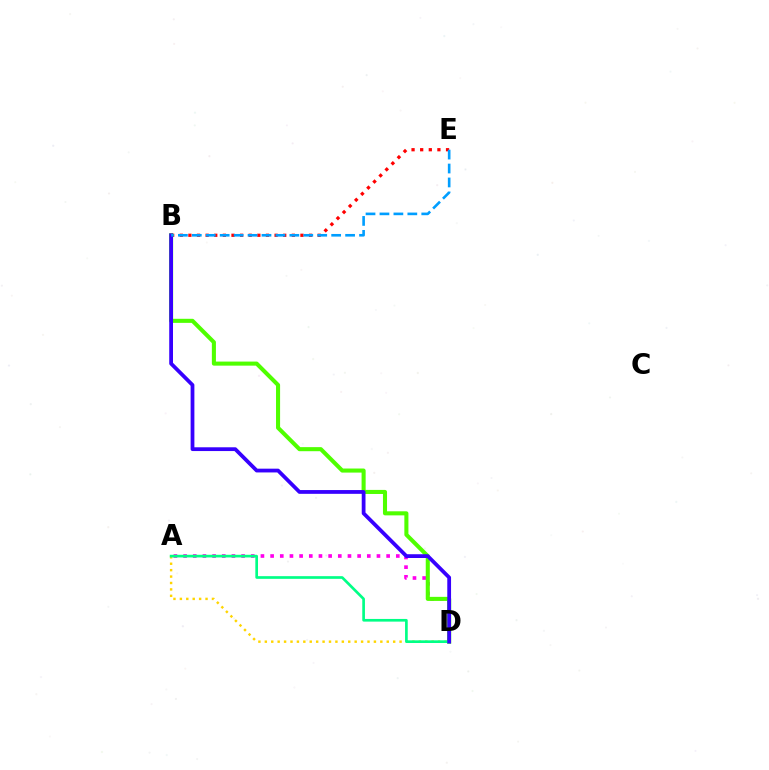{('A', 'D'): [{'color': '#ff00ed', 'line_style': 'dotted', 'thickness': 2.63}, {'color': '#ffd500', 'line_style': 'dotted', 'thickness': 1.74}, {'color': '#00ff86', 'line_style': 'solid', 'thickness': 1.93}], ('B', 'E'): [{'color': '#ff0000', 'line_style': 'dotted', 'thickness': 2.34}, {'color': '#009eff', 'line_style': 'dashed', 'thickness': 1.89}], ('B', 'D'): [{'color': '#4fff00', 'line_style': 'solid', 'thickness': 2.93}, {'color': '#3700ff', 'line_style': 'solid', 'thickness': 2.72}]}